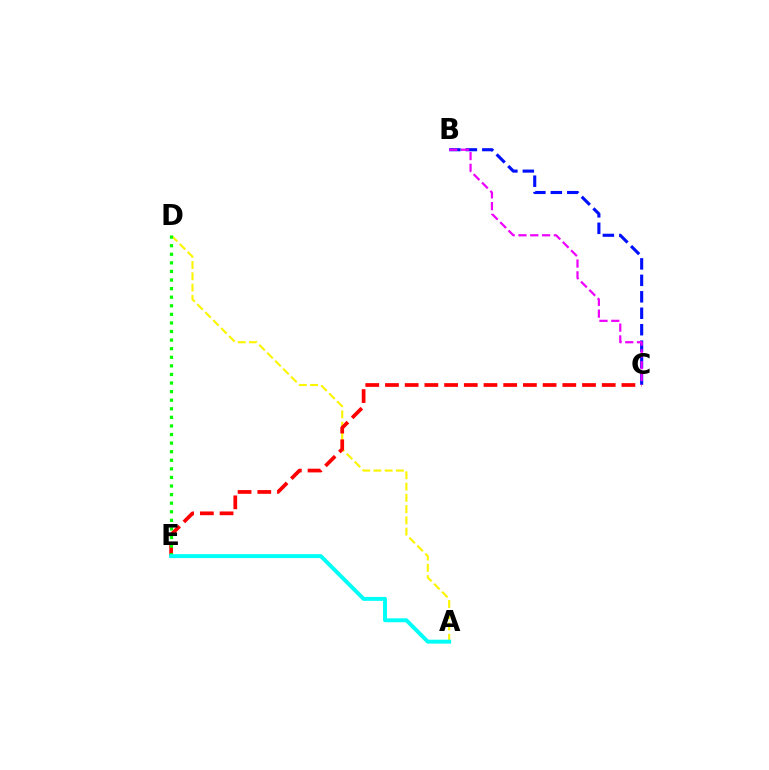{('A', 'D'): [{'color': '#fcf500', 'line_style': 'dashed', 'thickness': 1.53}], ('C', 'E'): [{'color': '#ff0000', 'line_style': 'dashed', 'thickness': 2.68}], ('D', 'E'): [{'color': '#08ff00', 'line_style': 'dotted', 'thickness': 2.33}], ('B', 'C'): [{'color': '#0010ff', 'line_style': 'dashed', 'thickness': 2.24}, {'color': '#ee00ff', 'line_style': 'dashed', 'thickness': 1.6}], ('A', 'E'): [{'color': '#00fff6', 'line_style': 'solid', 'thickness': 2.83}]}